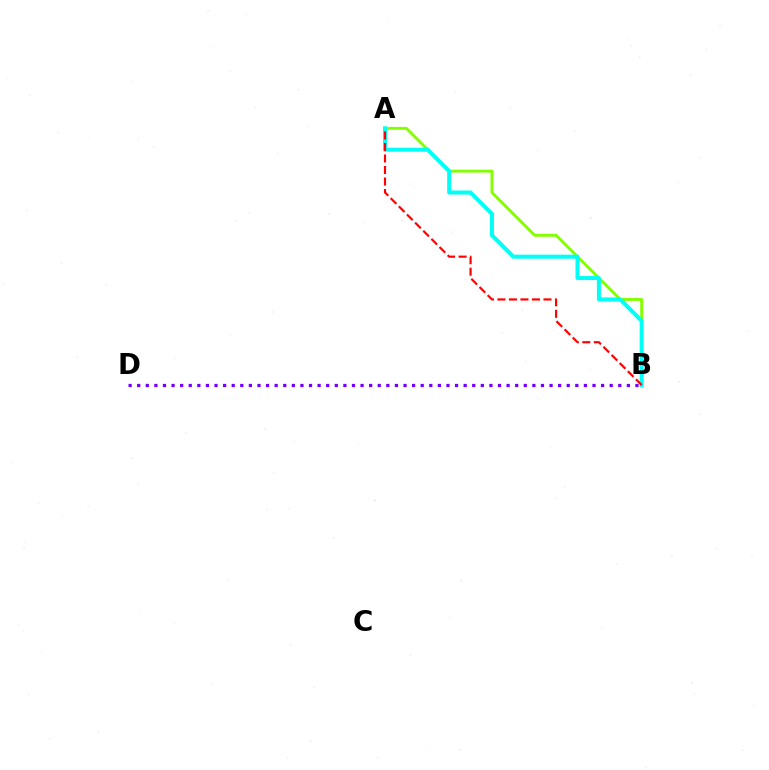{('B', 'D'): [{'color': '#7200ff', 'line_style': 'dotted', 'thickness': 2.33}], ('A', 'B'): [{'color': '#84ff00', 'line_style': 'solid', 'thickness': 2.08}, {'color': '#00fff6', 'line_style': 'solid', 'thickness': 2.89}, {'color': '#ff0000', 'line_style': 'dashed', 'thickness': 1.56}]}